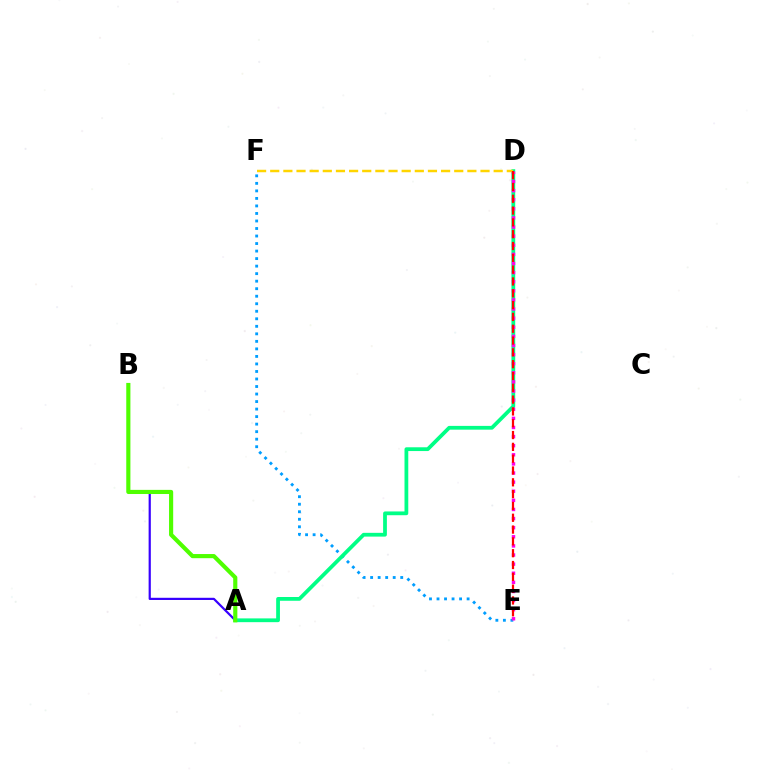{('E', 'F'): [{'color': '#009eff', 'line_style': 'dotted', 'thickness': 2.04}], ('A', 'B'): [{'color': '#3700ff', 'line_style': 'solid', 'thickness': 1.58}, {'color': '#4fff00', 'line_style': 'solid', 'thickness': 2.98}], ('A', 'D'): [{'color': '#00ff86', 'line_style': 'solid', 'thickness': 2.71}], ('D', 'F'): [{'color': '#ffd500', 'line_style': 'dashed', 'thickness': 1.79}], ('D', 'E'): [{'color': '#ff00ed', 'line_style': 'dotted', 'thickness': 2.48}, {'color': '#ff0000', 'line_style': 'dashed', 'thickness': 1.61}]}